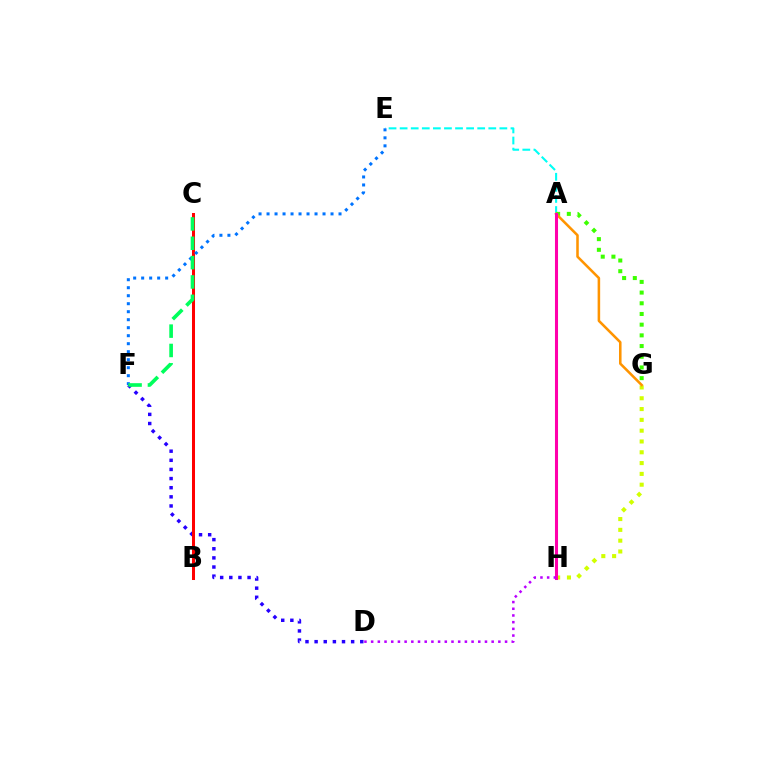{('A', 'E'): [{'color': '#00fff6', 'line_style': 'dashed', 'thickness': 1.51}], ('D', 'F'): [{'color': '#2500ff', 'line_style': 'dotted', 'thickness': 2.48}], ('G', 'H'): [{'color': '#d1ff00', 'line_style': 'dotted', 'thickness': 2.94}], ('A', 'G'): [{'color': '#3dff00', 'line_style': 'dotted', 'thickness': 2.91}, {'color': '#ff9400', 'line_style': 'solid', 'thickness': 1.83}], ('A', 'H'): [{'color': '#ff00ac', 'line_style': 'solid', 'thickness': 2.2}], ('B', 'C'): [{'color': '#ff0000', 'line_style': 'solid', 'thickness': 2.17}], ('D', 'H'): [{'color': '#b900ff', 'line_style': 'dotted', 'thickness': 1.82}], ('E', 'F'): [{'color': '#0074ff', 'line_style': 'dotted', 'thickness': 2.17}], ('C', 'F'): [{'color': '#00ff5c', 'line_style': 'dashed', 'thickness': 2.63}]}